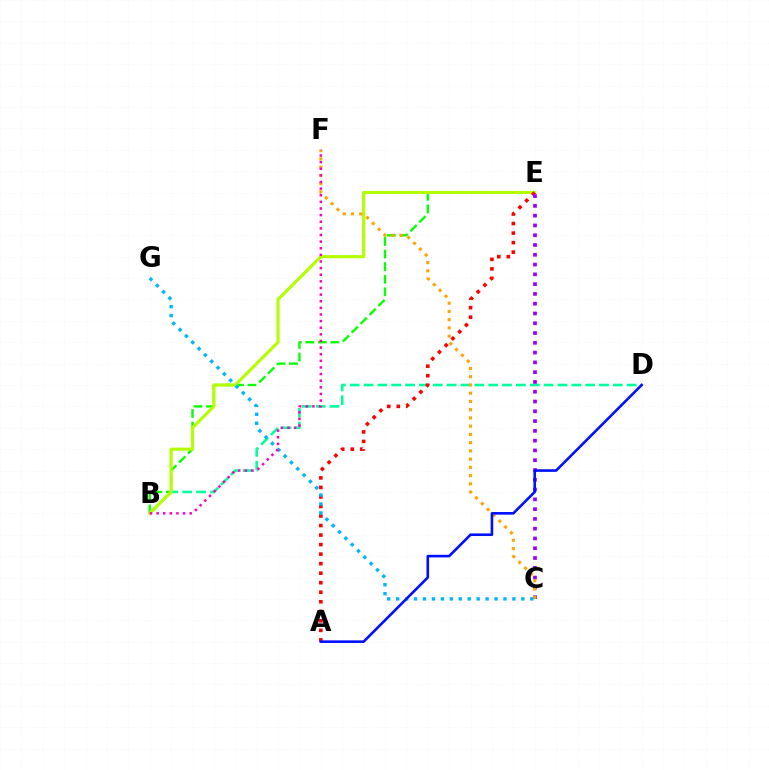{('B', 'D'): [{'color': '#00ff9d', 'line_style': 'dashed', 'thickness': 1.88}], ('B', 'E'): [{'color': '#08ff00', 'line_style': 'dashed', 'thickness': 1.71}, {'color': '#b3ff00', 'line_style': 'solid', 'thickness': 2.25}], ('A', 'E'): [{'color': '#ff0000', 'line_style': 'dotted', 'thickness': 2.59}], ('C', 'E'): [{'color': '#9b00ff', 'line_style': 'dotted', 'thickness': 2.66}], ('C', 'F'): [{'color': '#ffa500', 'line_style': 'dotted', 'thickness': 2.24}], ('C', 'G'): [{'color': '#00b5ff', 'line_style': 'dotted', 'thickness': 2.43}], ('A', 'D'): [{'color': '#0010ff', 'line_style': 'solid', 'thickness': 1.88}], ('B', 'F'): [{'color': '#ff00bd', 'line_style': 'dotted', 'thickness': 1.8}]}